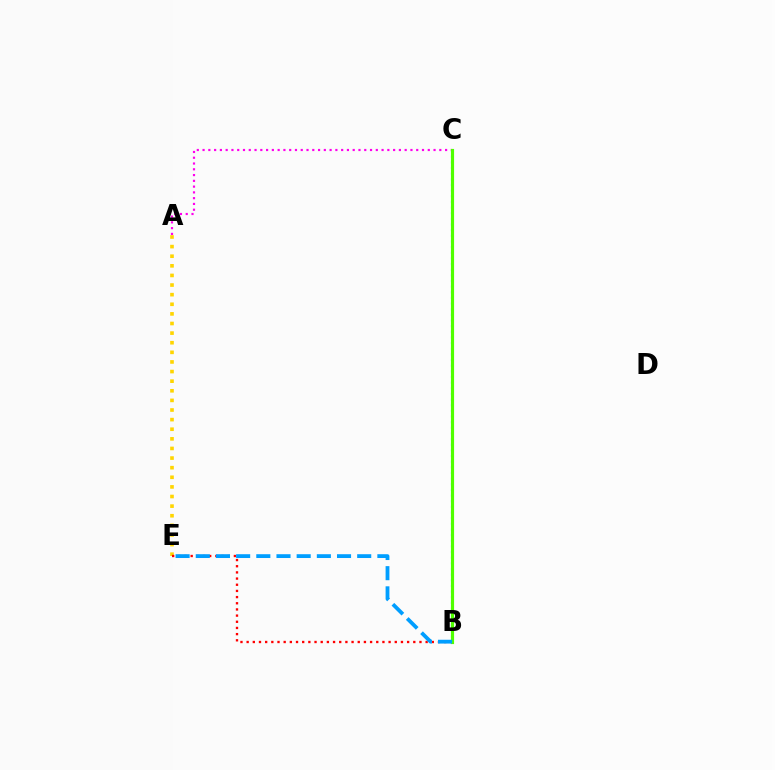{('B', 'C'): [{'color': '#3700ff', 'line_style': 'solid', 'thickness': 1.84}, {'color': '#00ff86', 'line_style': 'dotted', 'thickness': 1.53}, {'color': '#4fff00', 'line_style': 'solid', 'thickness': 2.27}], ('A', 'C'): [{'color': '#ff00ed', 'line_style': 'dotted', 'thickness': 1.57}], ('A', 'E'): [{'color': '#ffd500', 'line_style': 'dotted', 'thickness': 2.61}], ('B', 'E'): [{'color': '#ff0000', 'line_style': 'dotted', 'thickness': 1.68}, {'color': '#009eff', 'line_style': 'dashed', 'thickness': 2.74}]}